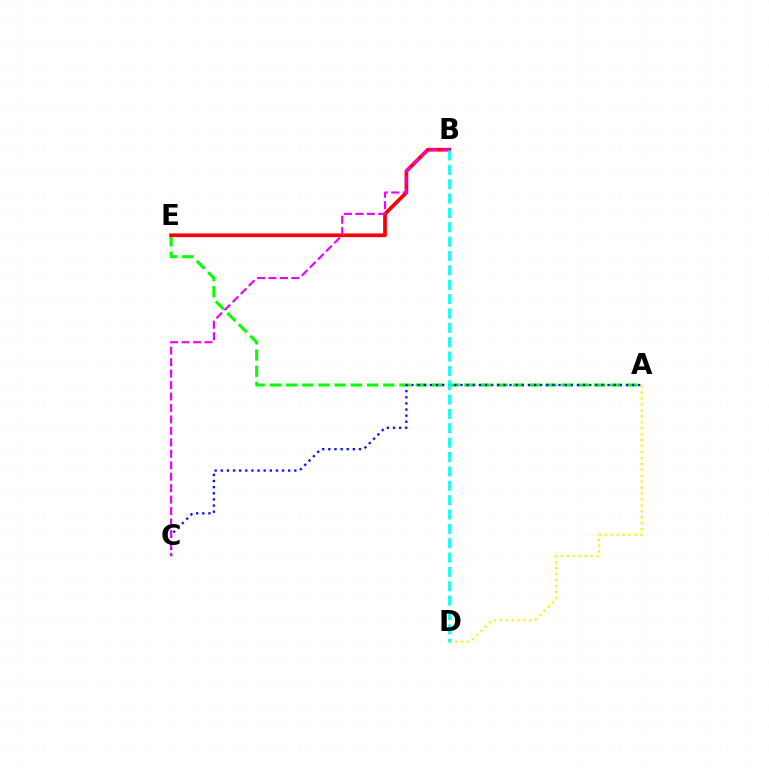{('A', 'E'): [{'color': '#08ff00', 'line_style': 'dashed', 'thickness': 2.2}], ('A', 'C'): [{'color': '#0010ff', 'line_style': 'dotted', 'thickness': 1.66}], ('B', 'E'): [{'color': '#ff0000', 'line_style': 'solid', 'thickness': 2.67}], ('A', 'D'): [{'color': '#fcf500', 'line_style': 'dotted', 'thickness': 1.61}], ('B', 'C'): [{'color': '#ee00ff', 'line_style': 'dashed', 'thickness': 1.56}], ('B', 'D'): [{'color': '#00fff6', 'line_style': 'dashed', 'thickness': 1.95}]}